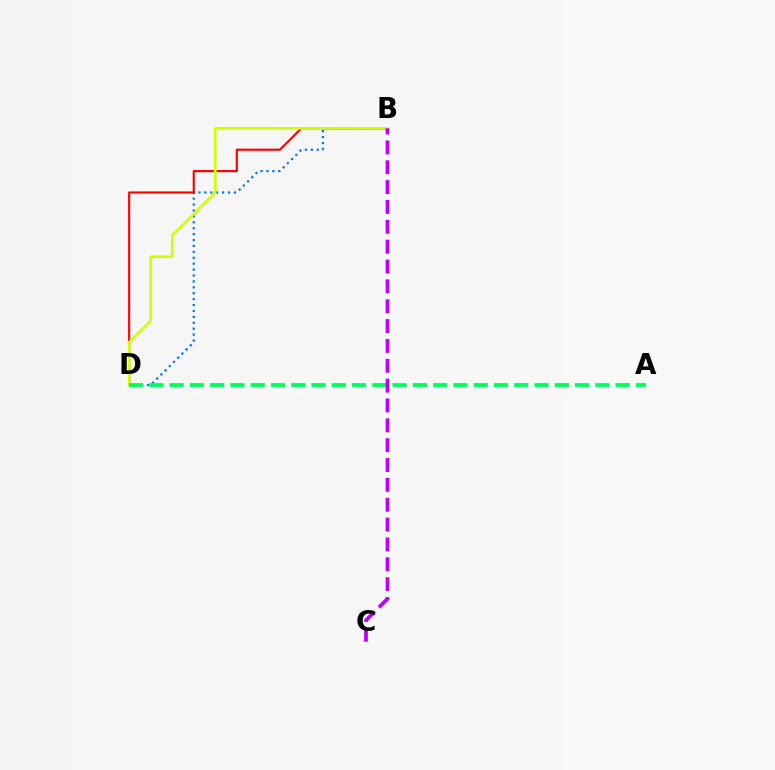{('B', 'D'): [{'color': '#0074ff', 'line_style': 'dotted', 'thickness': 1.61}, {'color': '#ff0000', 'line_style': 'solid', 'thickness': 1.55}, {'color': '#d1ff00', 'line_style': 'solid', 'thickness': 1.93}], ('A', 'D'): [{'color': '#00ff5c', 'line_style': 'dashed', 'thickness': 2.75}], ('B', 'C'): [{'color': '#b900ff', 'line_style': 'dashed', 'thickness': 2.7}]}